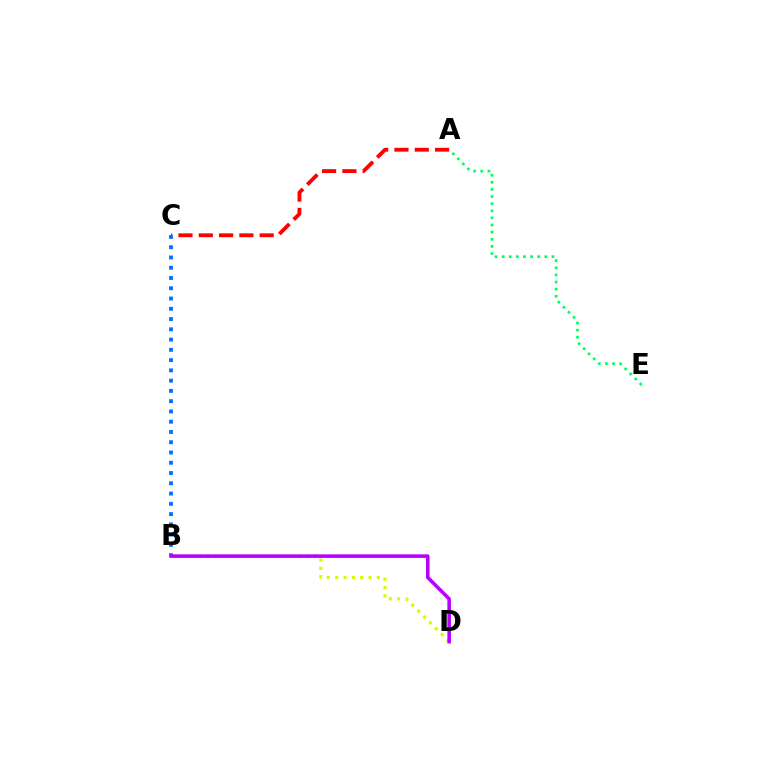{('A', 'E'): [{'color': '#00ff5c', 'line_style': 'dotted', 'thickness': 1.94}], ('B', 'D'): [{'color': '#d1ff00', 'line_style': 'dotted', 'thickness': 2.26}, {'color': '#b900ff', 'line_style': 'solid', 'thickness': 2.57}], ('A', 'C'): [{'color': '#ff0000', 'line_style': 'dashed', 'thickness': 2.76}], ('B', 'C'): [{'color': '#0074ff', 'line_style': 'dotted', 'thickness': 2.79}]}